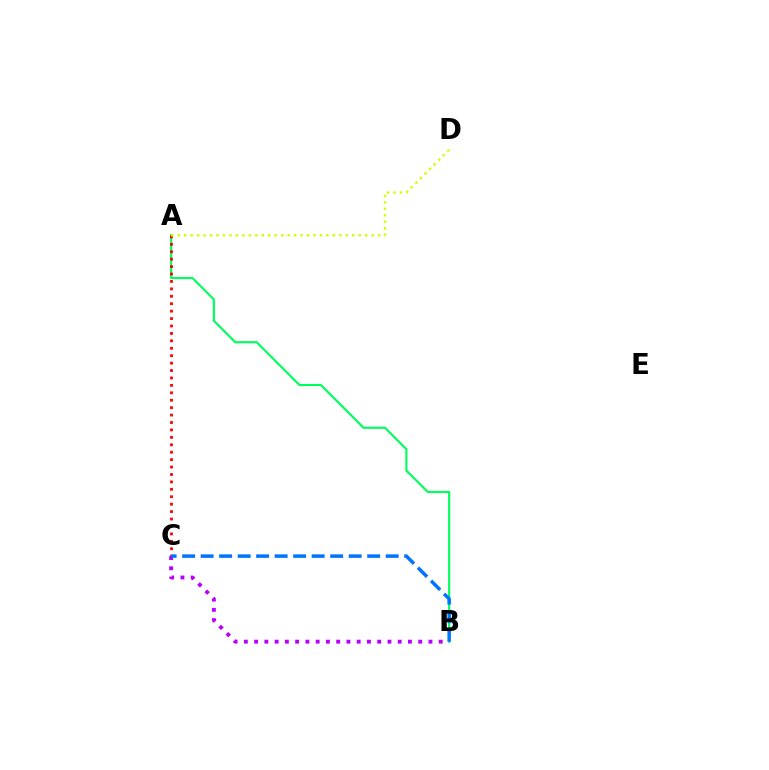{('A', 'B'): [{'color': '#00ff5c', 'line_style': 'solid', 'thickness': 1.54}], ('A', 'C'): [{'color': '#ff0000', 'line_style': 'dotted', 'thickness': 2.02}], ('B', 'C'): [{'color': '#b900ff', 'line_style': 'dotted', 'thickness': 2.79}, {'color': '#0074ff', 'line_style': 'dashed', 'thickness': 2.51}], ('A', 'D'): [{'color': '#d1ff00', 'line_style': 'dotted', 'thickness': 1.76}]}